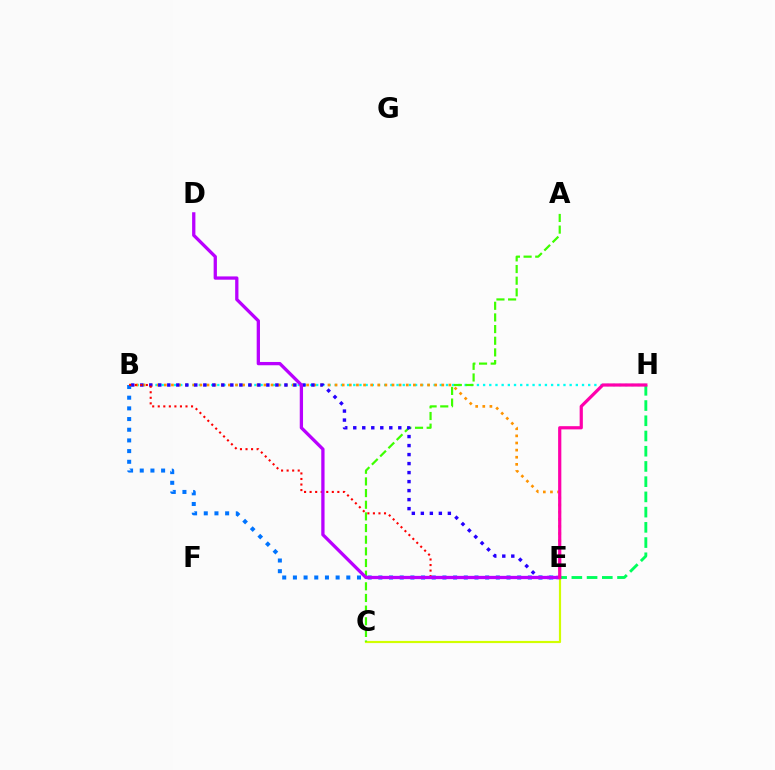{('B', 'H'): [{'color': '#00fff6', 'line_style': 'dotted', 'thickness': 1.68}], ('C', 'E'): [{'color': '#d1ff00', 'line_style': 'solid', 'thickness': 1.57}], ('A', 'C'): [{'color': '#3dff00', 'line_style': 'dashed', 'thickness': 1.58}], ('B', 'E'): [{'color': '#ff9400', 'line_style': 'dotted', 'thickness': 1.93}, {'color': '#2500ff', 'line_style': 'dotted', 'thickness': 2.45}, {'color': '#0074ff', 'line_style': 'dotted', 'thickness': 2.9}, {'color': '#ff0000', 'line_style': 'dotted', 'thickness': 1.51}], ('D', 'E'): [{'color': '#b900ff', 'line_style': 'solid', 'thickness': 2.36}], ('E', 'H'): [{'color': '#00ff5c', 'line_style': 'dashed', 'thickness': 2.07}, {'color': '#ff00ac', 'line_style': 'solid', 'thickness': 2.31}]}